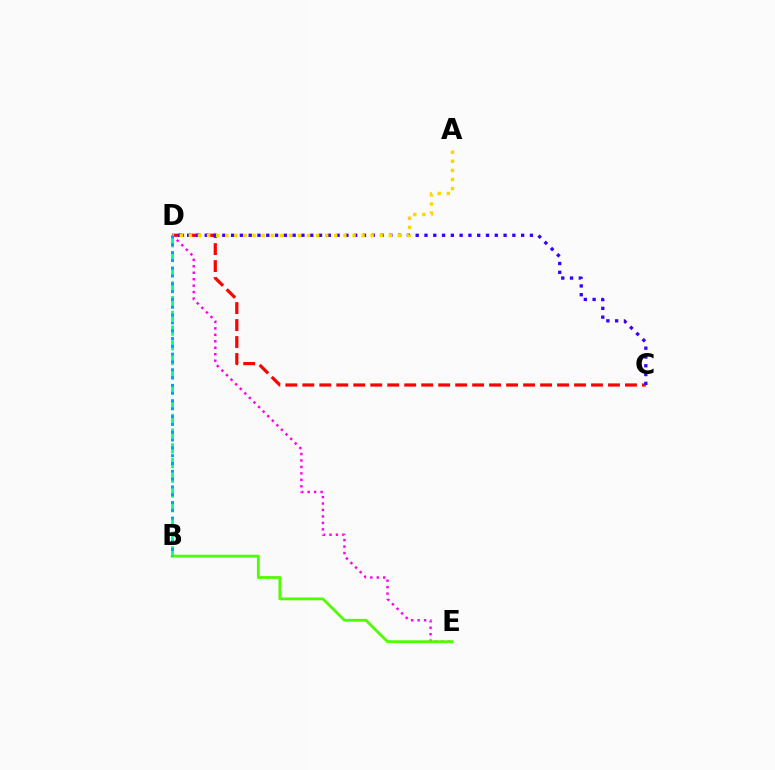{('B', 'D'): [{'color': '#00ff86', 'line_style': 'dashed', 'thickness': 2.0}, {'color': '#009eff', 'line_style': 'dotted', 'thickness': 2.12}], ('C', 'D'): [{'color': '#ff0000', 'line_style': 'dashed', 'thickness': 2.31}, {'color': '#3700ff', 'line_style': 'dotted', 'thickness': 2.39}], ('D', 'E'): [{'color': '#ff00ed', 'line_style': 'dotted', 'thickness': 1.75}], ('B', 'E'): [{'color': '#4fff00', 'line_style': 'solid', 'thickness': 2.02}], ('A', 'D'): [{'color': '#ffd500', 'line_style': 'dotted', 'thickness': 2.47}]}